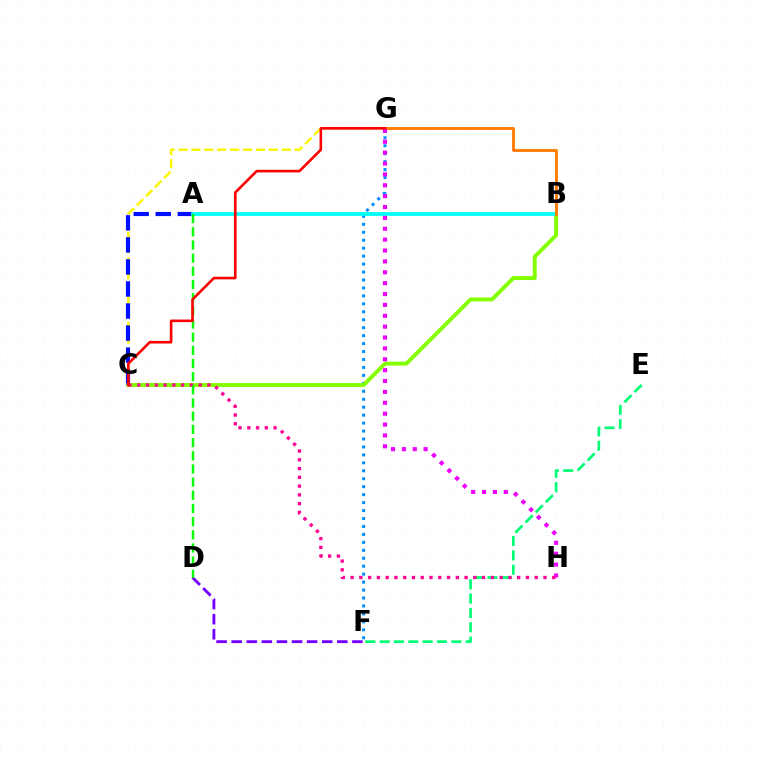{('F', 'G'): [{'color': '#008cff', 'line_style': 'dotted', 'thickness': 2.16}], ('C', 'G'): [{'color': '#fcf500', 'line_style': 'dashed', 'thickness': 1.75}, {'color': '#ff0000', 'line_style': 'solid', 'thickness': 1.88}], ('A', 'C'): [{'color': '#0010ff', 'line_style': 'dashed', 'thickness': 3.0}], ('B', 'C'): [{'color': '#84ff00', 'line_style': 'solid', 'thickness': 2.81}], ('A', 'B'): [{'color': '#00fff6', 'line_style': 'solid', 'thickness': 2.7}], ('B', 'G'): [{'color': '#ff7c00', 'line_style': 'solid', 'thickness': 2.08}], ('D', 'F'): [{'color': '#7200ff', 'line_style': 'dashed', 'thickness': 2.05}], ('E', 'F'): [{'color': '#00ff74', 'line_style': 'dashed', 'thickness': 1.95}], ('G', 'H'): [{'color': '#ee00ff', 'line_style': 'dotted', 'thickness': 2.95}], ('C', 'H'): [{'color': '#ff0094', 'line_style': 'dotted', 'thickness': 2.38}], ('A', 'D'): [{'color': '#08ff00', 'line_style': 'dashed', 'thickness': 1.79}]}